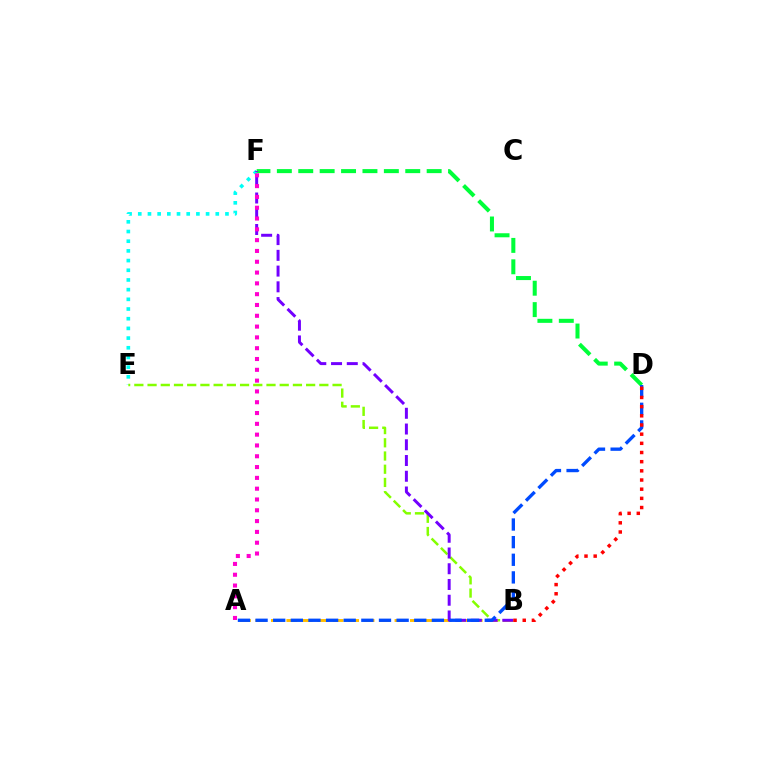{('E', 'F'): [{'color': '#00fff6', 'line_style': 'dotted', 'thickness': 2.63}], ('D', 'F'): [{'color': '#00ff39', 'line_style': 'dashed', 'thickness': 2.91}], ('B', 'E'): [{'color': '#84ff00', 'line_style': 'dashed', 'thickness': 1.8}], ('A', 'B'): [{'color': '#ffbd00', 'line_style': 'dashed', 'thickness': 2.1}], ('B', 'F'): [{'color': '#7200ff', 'line_style': 'dashed', 'thickness': 2.14}], ('A', 'D'): [{'color': '#004bff', 'line_style': 'dashed', 'thickness': 2.4}], ('A', 'F'): [{'color': '#ff00cf', 'line_style': 'dotted', 'thickness': 2.94}], ('B', 'D'): [{'color': '#ff0000', 'line_style': 'dotted', 'thickness': 2.49}]}